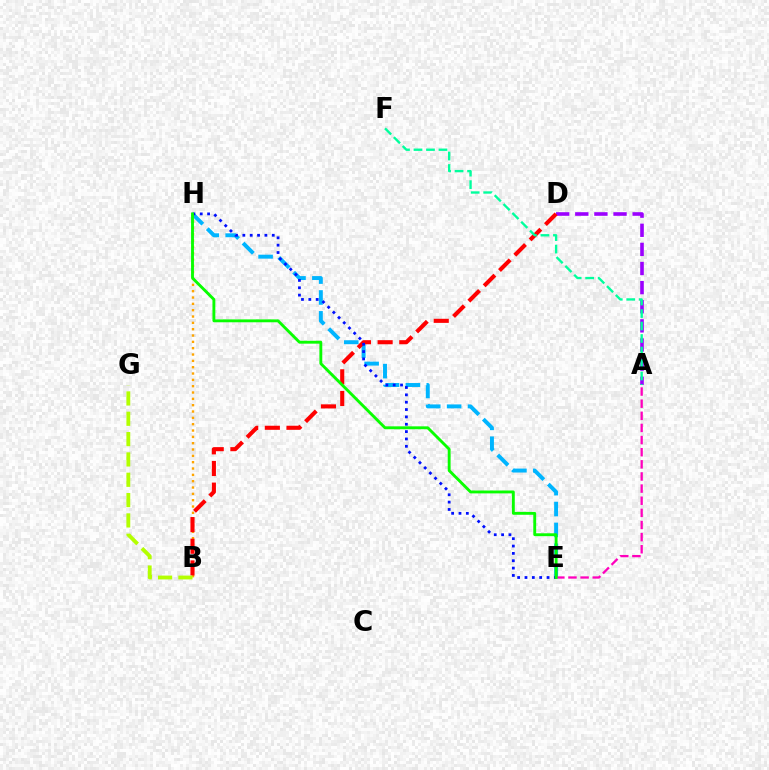{('E', 'H'): [{'color': '#00b5ff', 'line_style': 'dashed', 'thickness': 2.84}, {'color': '#0010ff', 'line_style': 'dotted', 'thickness': 2.0}, {'color': '#08ff00', 'line_style': 'solid', 'thickness': 2.07}], ('A', 'E'): [{'color': '#ff00bd', 'line_style': 'dashed', 'thickness': 1.65}], ('A', 'D'): [{'color': '#9b00ff', 'line_style': 'dashed', 'thickness': 2.6}], ('B', 'H'): [{'color': '#ffa500', 'line_style': 'dotted', 'thickness': 1.72}], ('B', 'D'): [{'color': '#ff0000', 'line_style': 'dashed', 'thickness': 2.94}], ('A', 'F'): [{'color': '#00ff9d', 'line_style': 'dashed', 'thickness': 1.7}], ('B', 'G'): [{'color': '#b3ff00', 'line_style': 'dashed', 'thickness': 2.76}]}